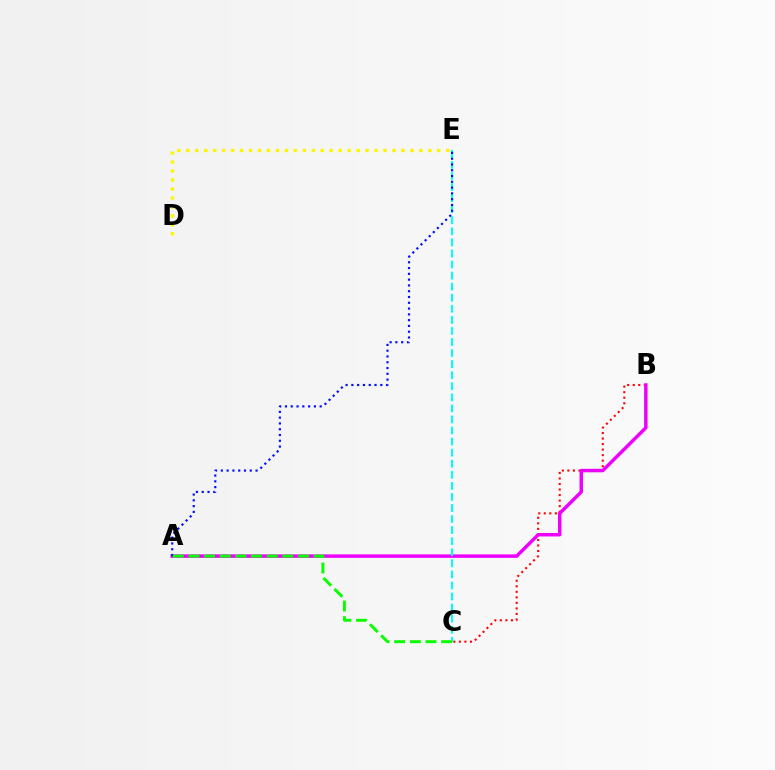{('B', 'C'): [{'color': '#ff0000', 'line_style': 'dotted', 'thickness': 1.5}], ('A', 'B'): [{'color': '#ee00ff', 'line_style': 'solid', 'thickness': 2.5}], ('C', 'E'): [{'color': '#00fff6', 'line_style': 'dashed', 'thickness': 1.5}], ('D', 'E'): [{'color': '#fcf500', 'line_style': 'dotted', 'thickness': 2.44}], ('A', 'E'): [{'color': '#0010ff', 'line_style': 'dotted', 'thickness': 1.57}], ('A', 'C'): [{'color': '#08ff00', 'line_style': 'dashed', 'thickness': 2.13}]}